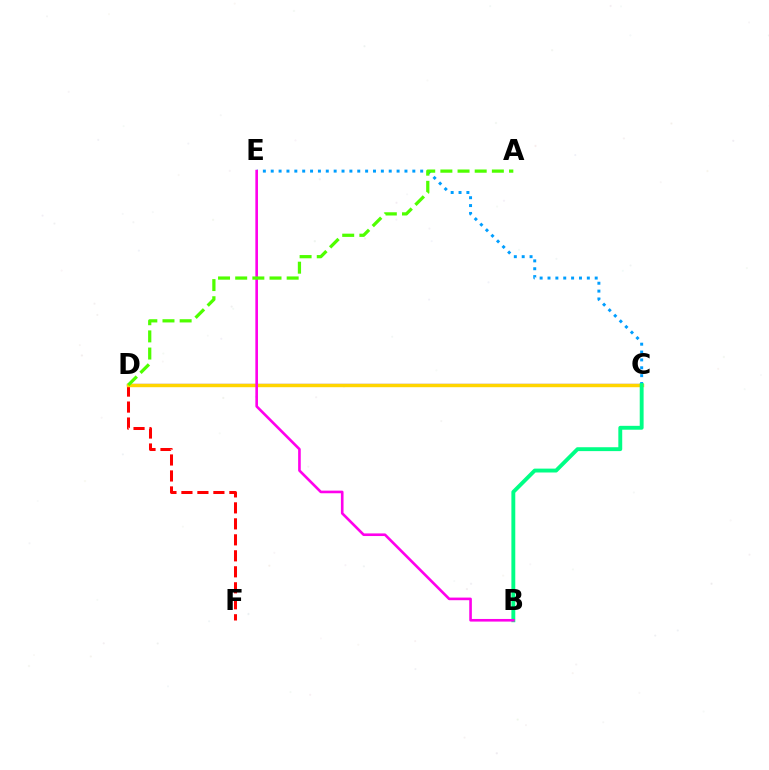{('C', 'E'): [{'color': '#009eff', 'line_style': 'dotted', 'thickness': 2.14}], ('C', 'D'): [{'color': '#3700ff', 'line_style': 'solid', 'thickness': 1.59}, {'color': '#ffd500', 'line_style': 'solid', 'thickness': 2.47}], ('D', 'F'): [{'color': '#ff0000', 'line_style': 'dashed', 'thickness': 2.17}], ('B', 'C'): [{'color': '#00ff86', 'line_style': 'solid', 'thickness': 2.8}], ('B', 'E'): [{'color': '#ff00ed', 'line_style': 'solid', 'thickness': 1.89}], ('A', 'D'): [{'color': '#4fff00', 'line_style': 'dashed', 'thickness': 2.33}]}